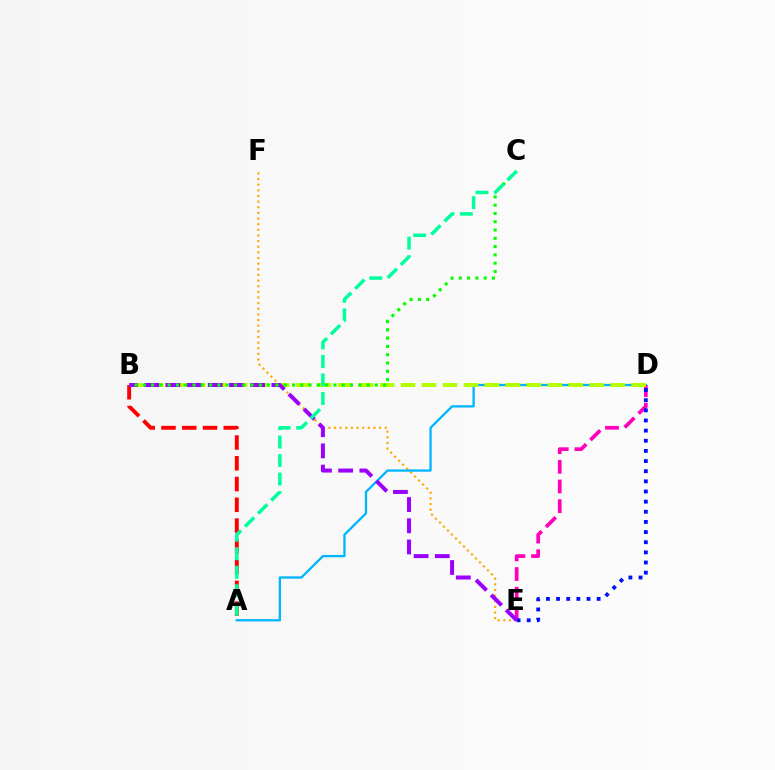{('A', 'B'): [{'color': '#ff0000', 'line_style': 'dashed', 'thickness': 2.82}], ('E', 'F'): [{'color': '#ffa500', 'line_style': 'dotted', 'thickness': 1.53}], ('A', 'D'): [{'color': '#00b5ff', 'line_style': 'solid', 'thickness': 1.65}], ('D', 'E'): [{'color': '#ff00bd', 'line_style': 'dashed', 'thickness': 2.67}, {'color': '#0010ff', 'line_style': 'dotted', 'thickness': 2.76}], ('B', 'D'): [{'color': '#b3ff00', 'line_style': 'dashed', 'thickness': 2.85}], ('B', 'E'): [{'color': '#9b00ff', 'line_style': 'dashed', 'thickness': 2.88}], ('B', 'C'): [{'color': '#08ff00', 'line_style': 'dotted', 'thickness': 2.25}], ('A', 'C'): [{'color': '#00ff9d', 'line_style': 'dashed', 'thickness': 2.52}]}